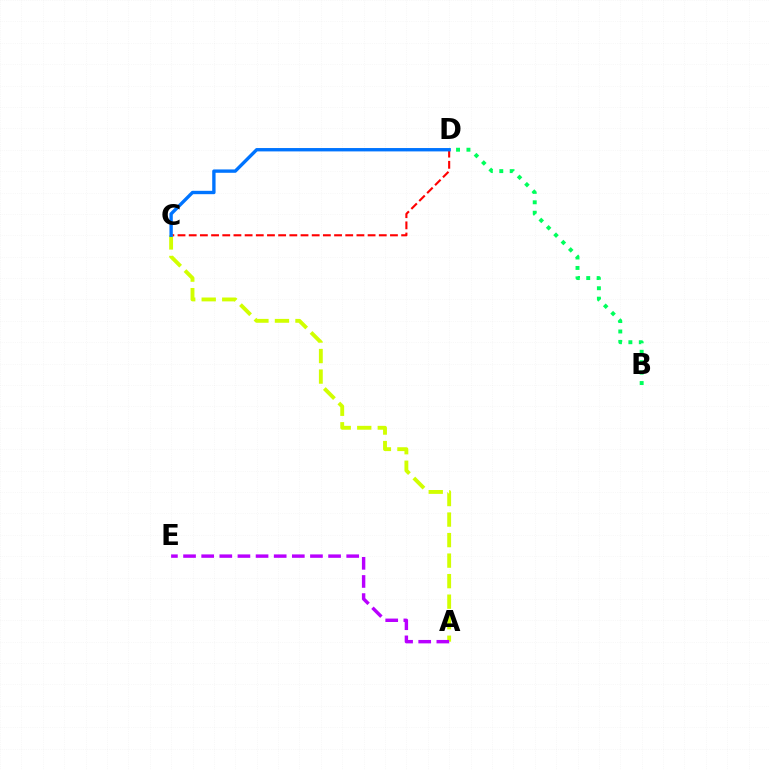{('B', 'D'): [{'color': '#00ff5c', 'line_style': 'dotted', 'thickness': 2.83}], ('C', 'D'): [{'color': '#ff0000', 'line_style': 'dashed', 'thickness': 1.52}, {'color': '#0074ff', 'line_style': 'solid', 'thickness': 2.42}], ('A', 'C'): [{'color': '#d1ff00', 'line_style': 'dashed', 'thickness': 2.79}], ('A', 'E'): [{'color': '#b900ff', 'line_style': 'dashed', 'thickness': 2.46}]}